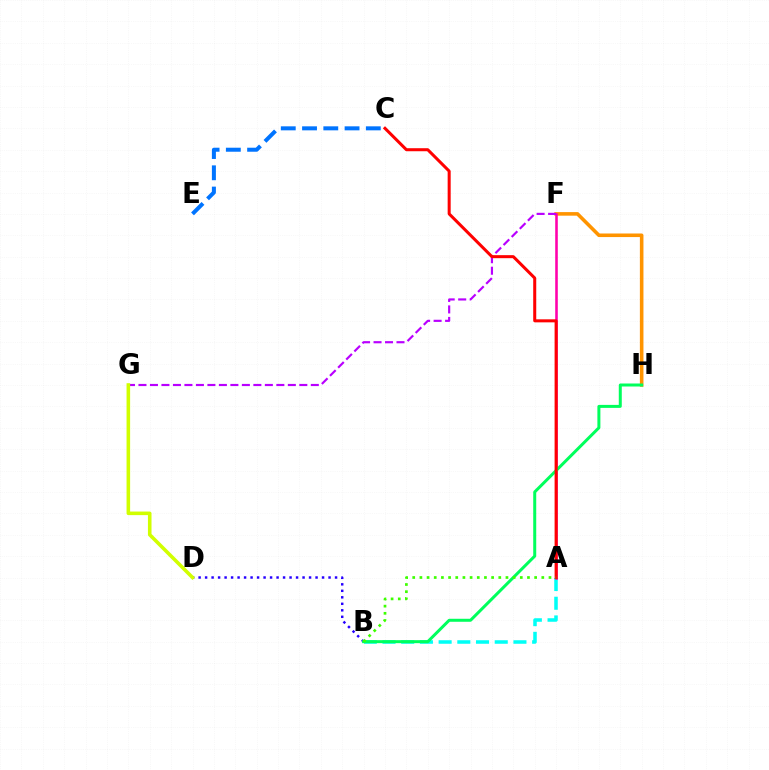{('A', 'B'): [{'color': '#00fff6', 'line_style': 'dashed', 'thickness': 2.54}, {'color': '#3dff00', 'line_style': 'dotted', 'thickness': 1.95}], ('B', 'D'): [{'color': '#2500ff', 'line_style': 'dotted', 'thickness': 1.77}], ('F', 'H'): [{'color': '#ff9400', 'line_style': 'solid', 'thickness': 2.57}], ('A', 'F'): [{'color': '#ff00ac', 'line_style': 'solid', 'thickness': 1.86}], ('F', 'G'): [{'color': '#b900ff', 'line_style': 'dashed', 'thickness': 1.56}], ('B', 'H'): [{'color': '#00ff5c', 'line_style': 'solid', 'thickness': 2.16}], ('A', 'C'): [{'color': '#ff0000', 'line_style': 'solid', 'thickness': 2.18}], ('C', 'E'): [{'color': '#0074ff', 'line_style': 'dashed', 'thickness': 2.89}], ('D', 'G'): [{'color': '#d1ff00', 'line_style': 'solid', 'thickness': 2.58}]}